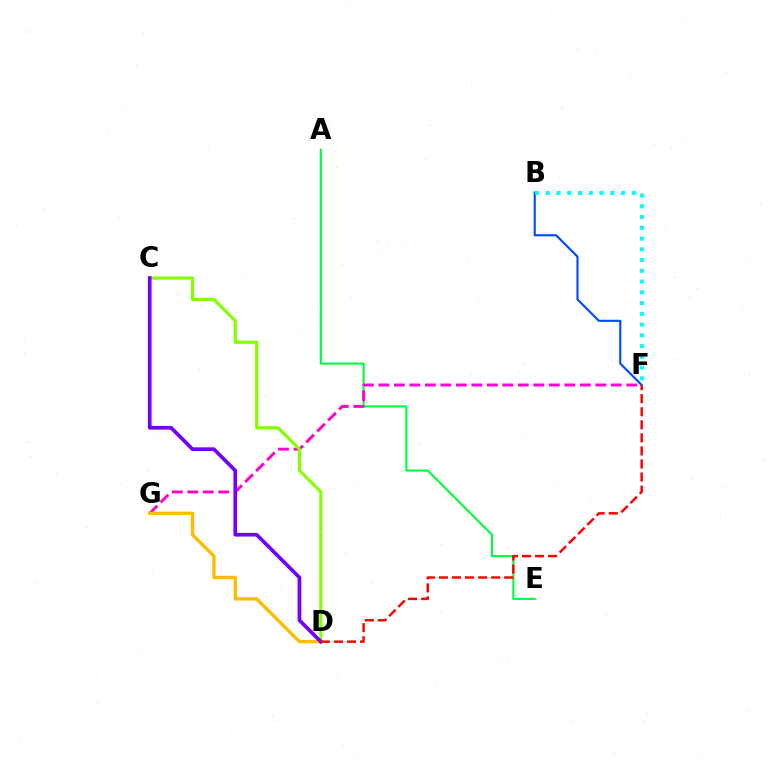{('B', 'F'): [{'color': '#004bff', 'line_style': 'solid', 'thickness': 1.55}, {'color': '#00fff6', 'line_style': 'dotted', 'thickness': 2.92}], ('A', 'E'): [{'color': '#00ff39', 'line_style': 'solid', 'thickness': 1.51}], ('F', 'G'): [{'color': '#ff00cf', 'line_style': 'dashed', 'thickness': 2.11}], ('D', 'G'): [{'color': '#ffbd00', 'line_style': 'solid', 'thickness': 2.43}], ('C', 'D'): [{'color': '#84ff00', 'line_style': 'solid', 'thickness': 2.28}, {'color': '#7200ff', 'line_style': 'solid', 'thickness': 2.65}], ('D', 'F'): [{'color': '#ff0000', 'line_style': 'dashed', 'thickness': 1.77}]}